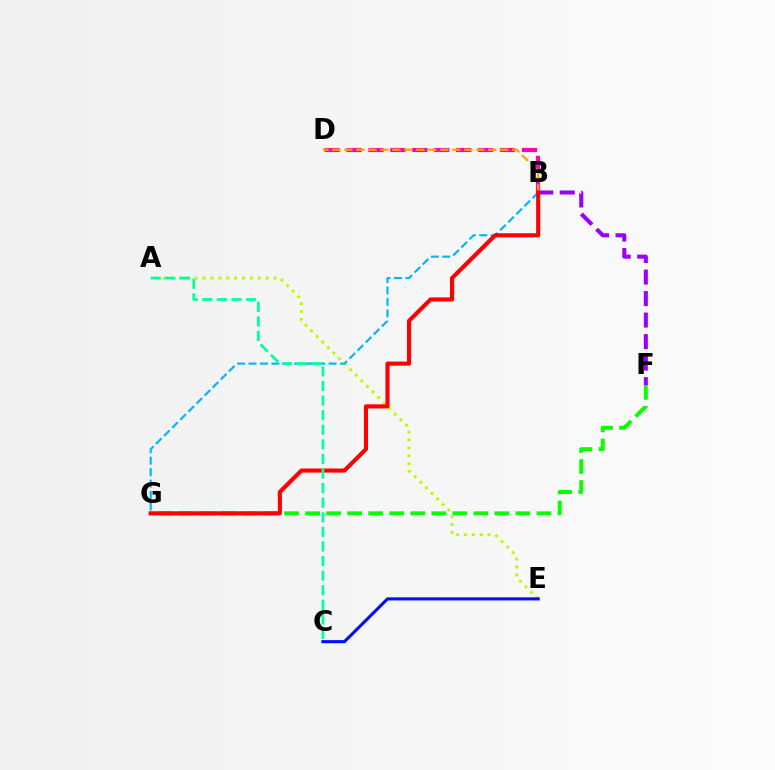{('A', 'E'): [{'color': '#b3ff00', 'line_style': 'dotted', 'thickness': 2.14}], ('C', 'E'): [{'color': '#0010ff', 'line_style': 'solid', 'thickness': 2.23}], ('B', 'D'): [{'color': '#ff00bd', 'line_style': 'dashed', 'thickness': 2.98}, {'color': '#ffa500', 'line_style': 'dashed', 'thickness': 1.63}], ('B', 'F'): [{'color': '#9b00ff', 'line_style': 'dashed', 'thickness': 2.92}], ('B', 'G'): [{'color': '#00b5ff', 'line_style': 'dashed', 'thickness': 1.55}, {'color': '#ff0000', 'line_style': 'solid', 'thickness': 2.96}], ('F', 'G'): [{'color': '#08ff00', 'line_style': 'dashed', 'thickness': 2.86}], ('A', 'C'): [{'color': '#00ff9d', 'line_style': 'dashed', 'thickness': 1.98}]}